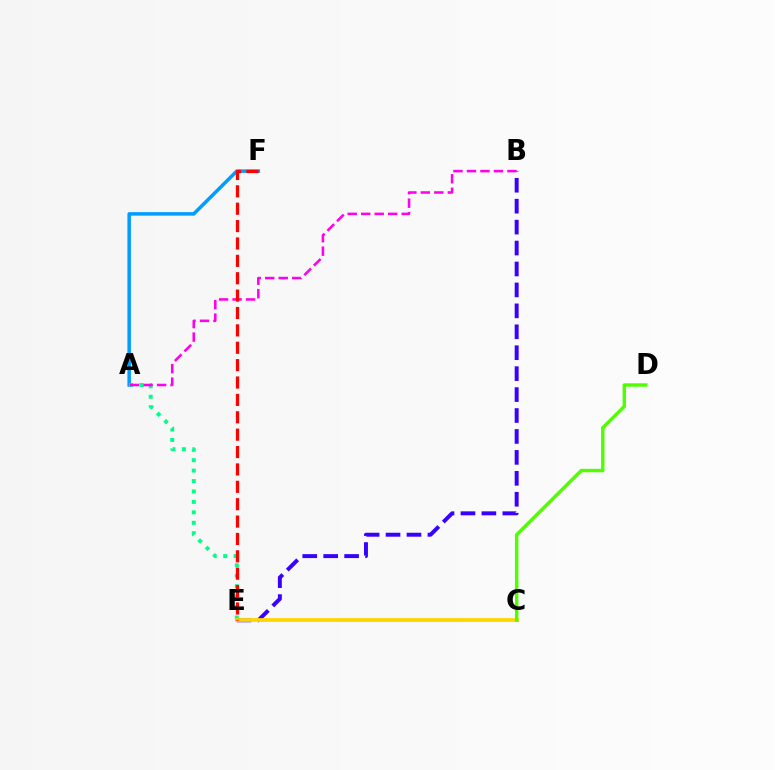{('B', 'E'): [{'color': '#3700ff', 'line_style': 'dashed', 'thickness': 2.84}], ('A', 'F'): [{'color': '#009eff', 'line_style': 'solid', 'thickness': 2.53}], ('A', 'E'): [{'color': '#00ff86', 'line_style': 'dotted', 'thickness': 2.84}], ('C', 'E'): [{'color': '#ffd500', 'line_style': 'solid', 'thickness': 2.71}], ('A', 'B'): [{'color': '#ff00ed', 'line_style': 'dashed', 'thickness': 1.83}], ('E', 'F'): [{'color': '#ff0000', 'line_style': 'dashed', 'thickness': 2.36}], ('C', 'D'): [{'color': '#4fff00', 'line_style': 'solid', 'thickness': 2.46}]}